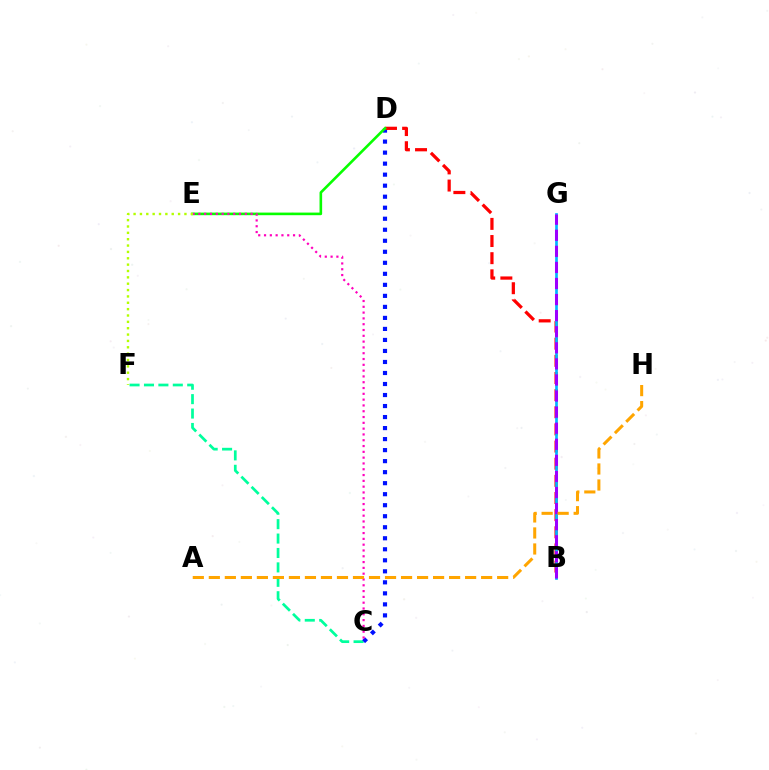{('C', 'F'): [{'color': '#00ff9d', 'line_style': 'dashed', 'thickness': 1.96}], ('C', 'D'): [{'color': '#0010ff', 'line_style': 'dotted', 'thickness': 2.99}], ('B', 'D'): [{'color': '#ff0000', 'line_style': 'dashed', 'thickness': 2.33}], ('B', 'G'): [{'color': '#00b5ff', 'line_style': 'solid', 'thickness': 1.93}, {'color': '#9b00ff', 'line_style': 'dashed', 'thickness': 2.18}], ('D', 'E'): [{'color': '#08ff00', 'line_style': 'solid', 'thickness': 1.88}], ('C', 'E'): [{'color': '#ff00bd', 'line_style': 'dotted', 'thickness': 1.58}], ('E', 'F'): [{'color': '#b3ff00', 'line_style': 'dotted', 'thickness': 1.73}], ('A', 'H'): [{'color': '#ffa500', 'line_style': 'dashed', 'thickness': 2.18}]}